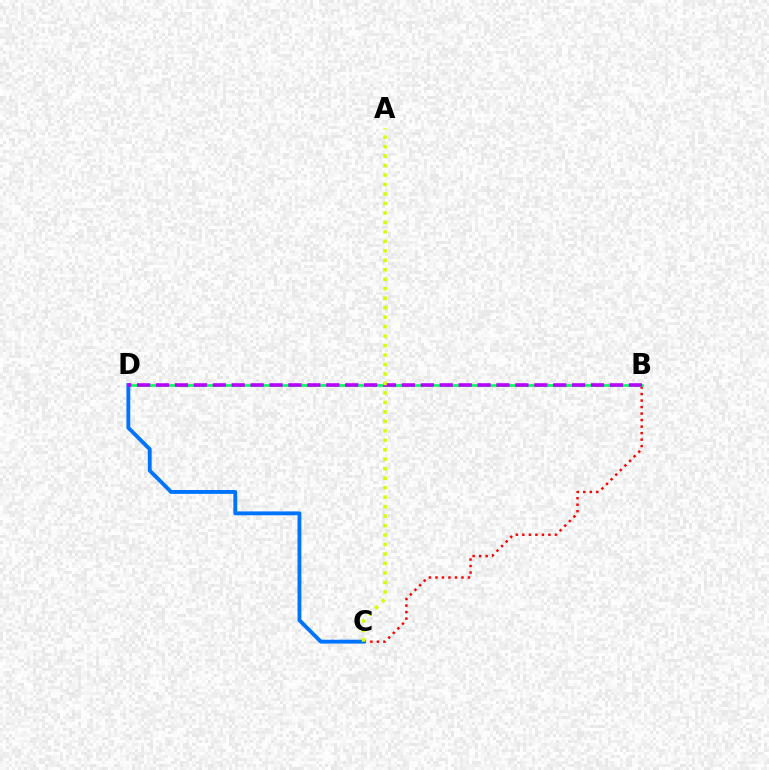{('B', 'C'): [{'color': '#ff0000', 'line_style': 'dotted', 'thickness': 1.77}], ('B', 'D'): [{'color': '#00ff5c', 'line_style': 'solid', 'thickness': 1.92}, {'color': '#b900ff', 'line_style': 'dashed', 'thickness': 2.57}], ('C', 'D'): [{'color': '#0074ff', 'line_style': 'solid', 'thickness': 2.77}], ('A', 'C'): [{'color': '#d1ff00', 'line_style': 'dotted', 'thickness': 2.57}]}